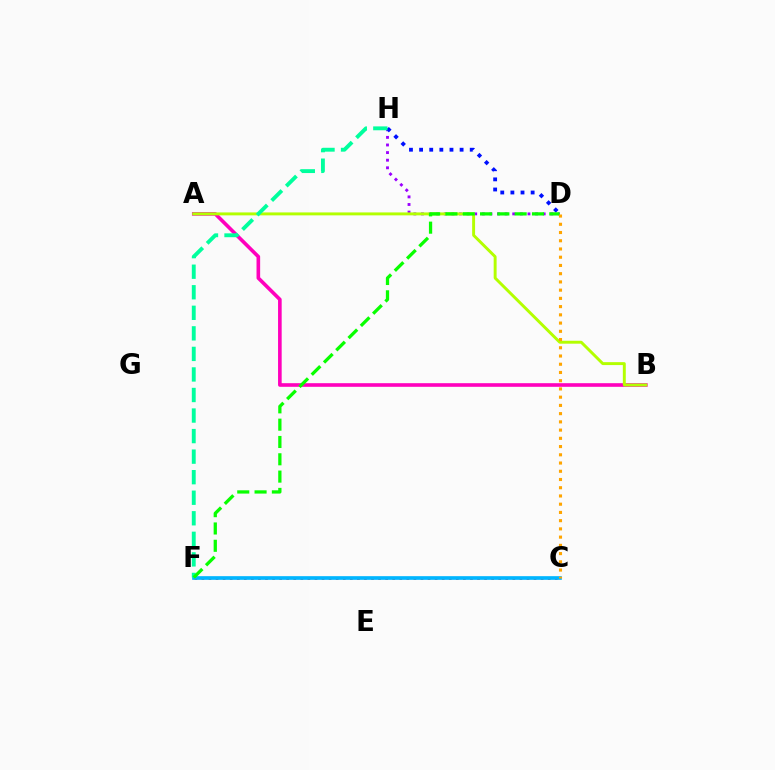{('C', 'F'): [{'color': '#ff0000', 'line_style': 'dotted', 'thickness': 1.92}, {'color': '#00b5ff', 'line_style': 'solid', 'thickness': 2.64}], ('D', 'H'): [{'color': '#9b00ff', 'line_style': 'dotted', 'thickness': 2.07}, {'color': '#0010ff', 'line_style': 'dotted', 'thickness': 2.75}], ('A', 'B'): [{'color': '#ff00bd', 'line_style': 'solid', 'thickness': 2.61}, {'color': '#b3ff00', 'line_style': 'solid', 'thickness': 2.11}], ('F', 'H'): [{'color': '#00ff9d', 'line_style': 'dashed', 'thickness': 2.79}], ('D', 'F'): [{'color': '#08ff00', 'line_style': 'dashed', 'thickness': 2.35}], ('C', 'D'): [{'color': '#ffa500', 'line_style': 'dotted', 'thickness': 2.24}]}